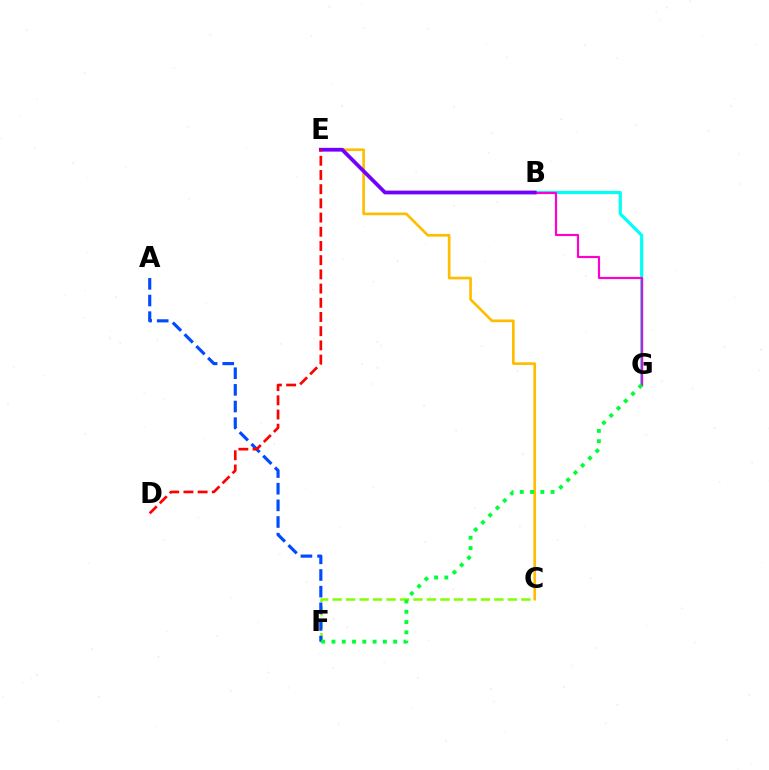{('C', 'F'): [{'color': '#84ff00', 'line_style': 'dashed', 'thickness': 1.83}], ('A', 'F'): [{'color': '#004bff', 'line_style': 'dashed', 'thickness': 2.26}], ('B', 'G'): [{'color': '#00fff6', 'line_style': 'solid', 'thickness': 2.28}, {'color': '#ff00cf', 'line_style': 'solid', 'thickness': 1.56}], ('C', 'E'): [{'color': '#ffbd00', 'line_style': 'solid', 'thickness': 1.92}], ('B', 'E'): [{'color': '#7200ff', 'line_style': 'solid', 'thickness': 2.71}], ('D', 'E'): [{'color': '#ff0000', 'line_style': 'dashed', 'thickness': 1.93}], ('F', 'G'): [{'color': '#00ff39', 'line_style': 'dotted', 'thickness': 2.79}]}